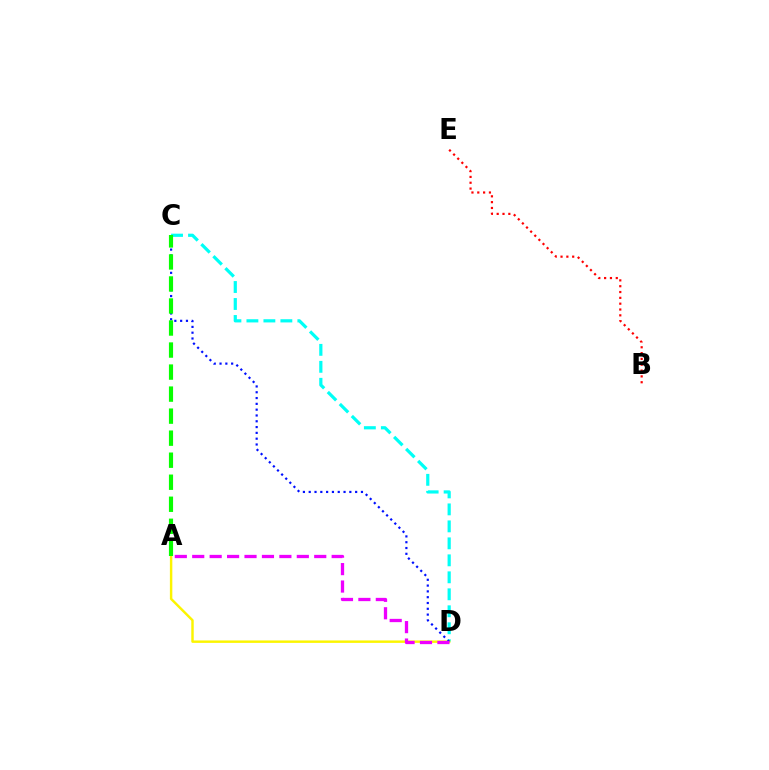{('C', 'D'): [{'color': '#00fff6', 'line_style': 'dashed', 'thickness': 2.31}, {'color': '#0010ff', 'line_style': 'dotted', 'thickness': 1.58}], ('A', 'D'): [{'color': '#fcf500', 'line_style': 'solid', 'thickness': 1.76}, {'color': '#ee00ff', 'line_style': 'dashed', 'thickness': 2.37}], ('B', 'E'): [{'color': '#ff0000', 'line_style': 'dotted', 'thickness': 1.58}], ('A', 'C'): [{'color': '#08ff00', 'line_style': 'dashed', 'thickness': 2.99}]}